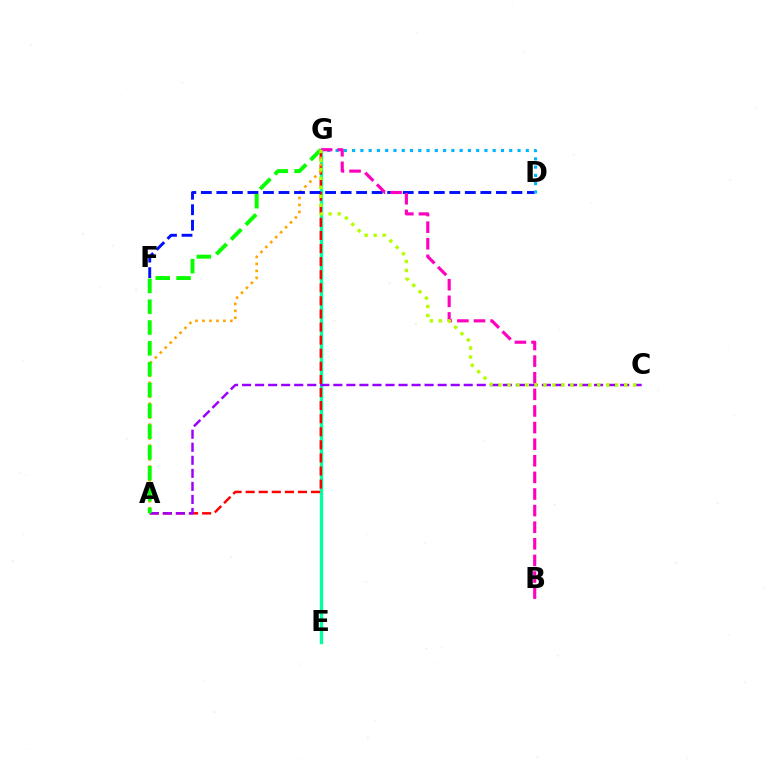{('E', 'G'): [{'color': '#00ff9d', 'line_style': 'solid', 'thickness': 2.4}], ('A', 'G'): [{'color': '#ff0000', 'line_style': 'dashed', 'thickness': 1.78}, {'color': '#ffa500', 'line_style': 'dotted', 'thickness': 1.89}, {'color': '#08ff00', 'line_style': 'dashed', 'thickness': 2.83}], ('A', 'C'): [{'color': '#9b00ff', 'line_style': 'dashed', 'thickness': 1.77}], ('D', 'F'): [{'color': '#0010ff', 'line_style': 'dashed', 'thickness': 2.11}], ('D', 'G'): [{'color': '#00b5ff', 'line_style': 'dotted', 'thickness': 2.25}], ('B', 'G'): [{'color': '#ff00bd', 'line_style': 'dashed', 'thickness': 2.26}], ('C', 'G'): [{'color': '#b3ff00', 'line_style': 'dotted', 'thickness': 2.44}]}